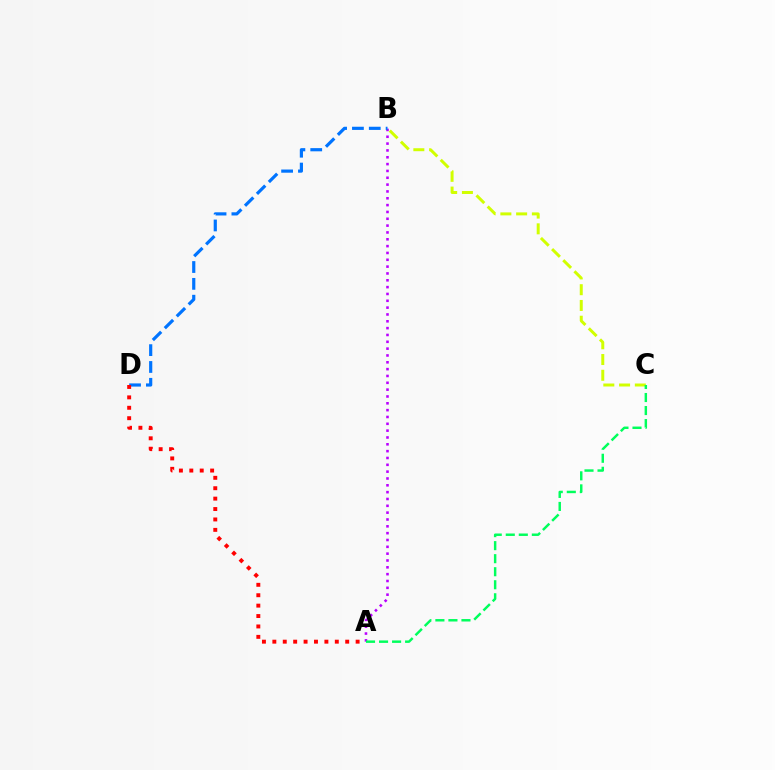{('A', 'B'): [{'color': '#b900ff', 'line_style': 'dotted', 'thickness': 1.86}], ('B', 'D'): [{'color': '#0074ff', 'line_style': 'dashed', 'thickness': 2.29}], ('B', 'C'): [{'color': '#d1ff00', 'line_style': 'dashed', 'thickness': 2.14}], ('A', 'D'): [{'color': '#ff0000', 'line_style': 'dotted', 'thickness': 2.83}], ('A', 'C'): [{'color': '#00ff5c', 'line_style': 'dashed', 'thickness': 1.77}]}